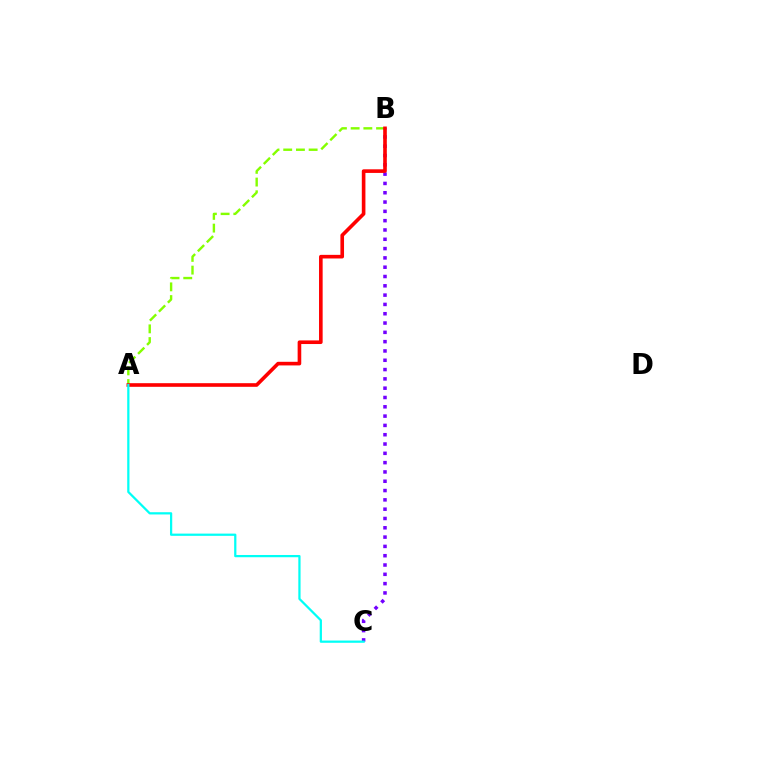{('A', 'B'): [{'color': '#84ff00', 'line_style': 'dashed', 'thickness': 1.73}, {'color': '#ff0000', 'line_style': 'solid', 'thickness': 2.61}], ('B', 'C'): [{'color': '#7200ff', 'line_style': 'dotted', 'thickness': 2.53}], ('A', 'C'): [{'color': '#00fff6', 'line_style': 'solid', 'thickness': 1.61}]}